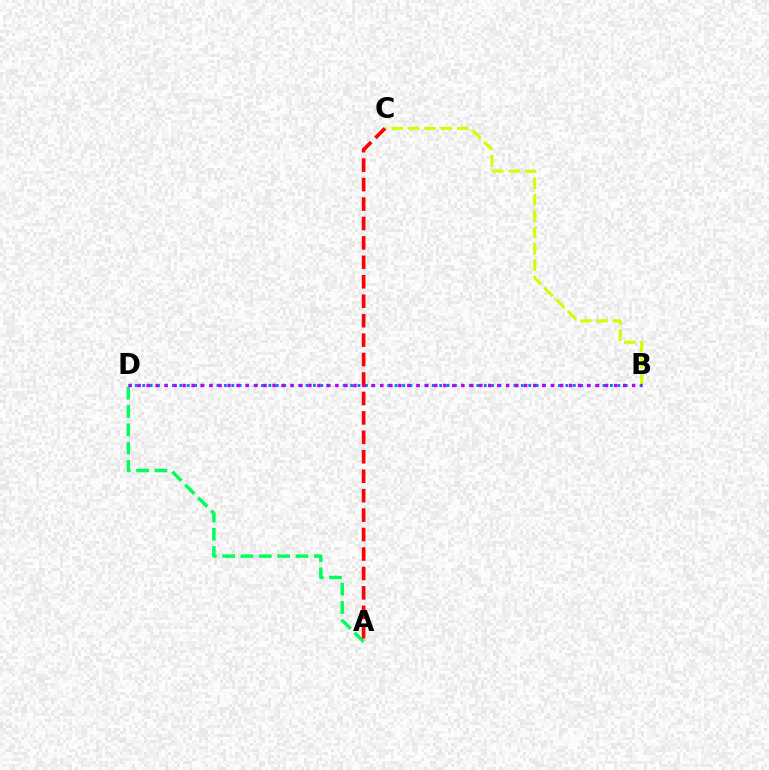{('A', 'D'): [{'color': '#00ff5c', 'line_style': 'dashed', 'thickness': 2.49}], ('B', 'C'): [{'color': '#d1ff00', 'line_style': 'dashed', 'thickness': 2.22}], ('B', 'D'): [{'color': '#0074ff', 'line_style': 'dotted', 'thickness': 2.02}, {'color': '#b900ff', 'line_style': 'dotted', 'thickness': 2.44}], ('A', 'C'): [{'color': '#ff0000', 'line_style': 'dashed', 'thickness': 2.64}]}